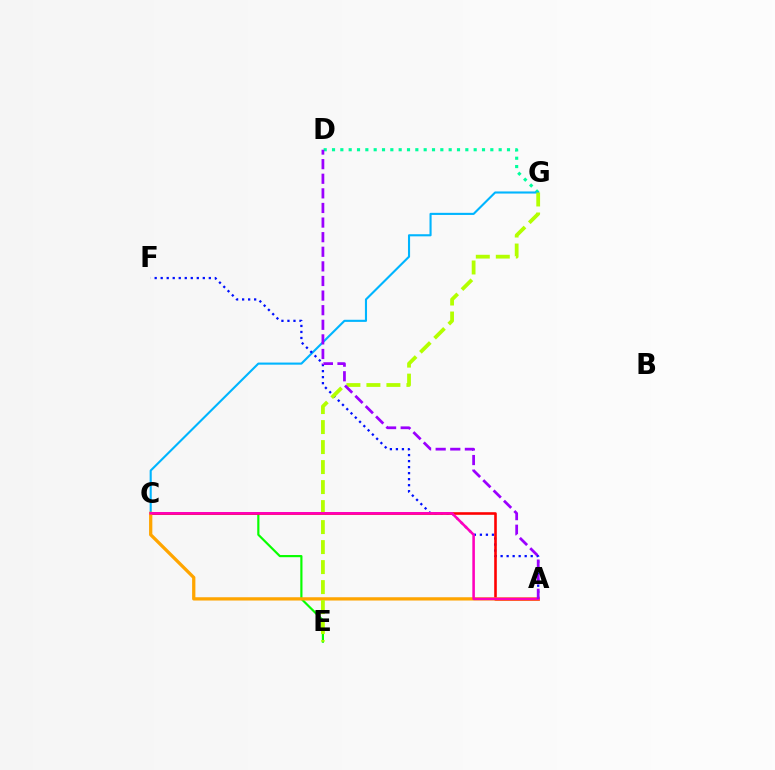{('D', 'G'): [{'color': '#00ff9d', 'line_style': 'dotted', 'thickness': 2.26}], ('C', 'G'): [{'color': '#00b5ff', 'line_style': 'solid', 'thickness': 1.52}], ('C', 'E'): [{'color': '#08ff00', 'line_style': 'solid', 'thickness': 1.57}], ('A', 'F'): [{'color': '#0010ff', 'line_style': 'dotted', 'thickness': 1.63}], ('A', 'C'): [{'color': '#ff0000', 'line_style': 'solid', 'thickness': 1.87}, {'color': '#ffa500', 'line_style': 'solid', 'thickness': 2.36}, {'color': '#ff00bd', 'line_style': 'solid', 'thickness': 1.85}], ('E', 'G'): [{'color': '#b3ff00', 'line_style': 'dashed', 'thickness': 2.72}], ('A', 'D'): [{'color': '#9b00ff', 'line_style': 'dashed', 'thickness': 1.98}]}